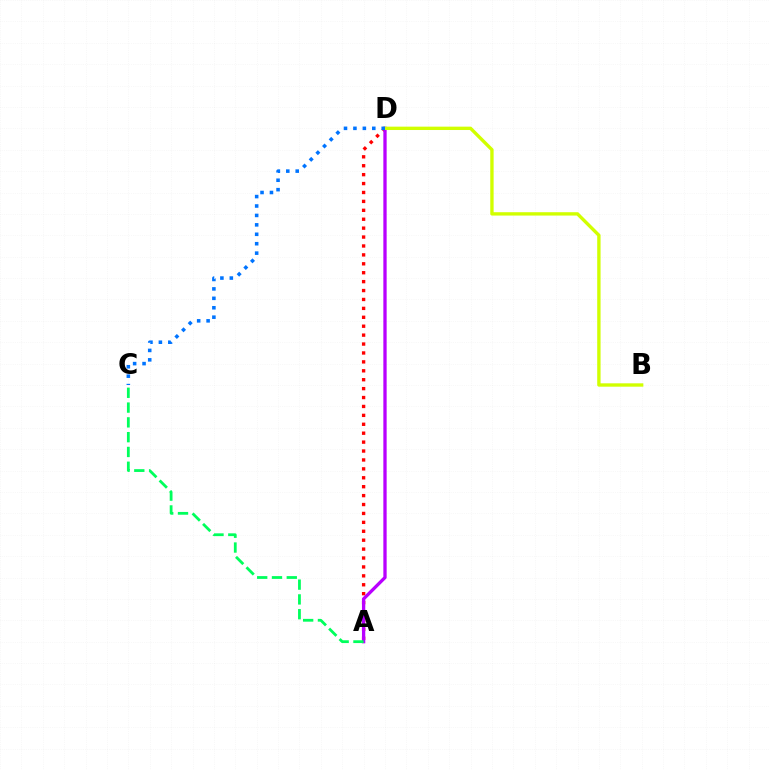{('A', 'D'): [{'color': '#ff0000', 'line_style': 'dotted', 'thickness': 2.42}, {'color': '#b900ff', 'line_style': 'solid', 'thickness': 2.38}], ('B', 'D'): [{'color': '#d1ff00', 'line_style': 'solid', 'thickness': 2.42}], ('A', 'C'): [{'color': '#00ff5c', 'line_style': 'dashed', 'thickness': 2.01}], ('C', 'D'): [{'color': '#0074ff', 'line_style': 'dotted', 'thickness': 2.56}]}